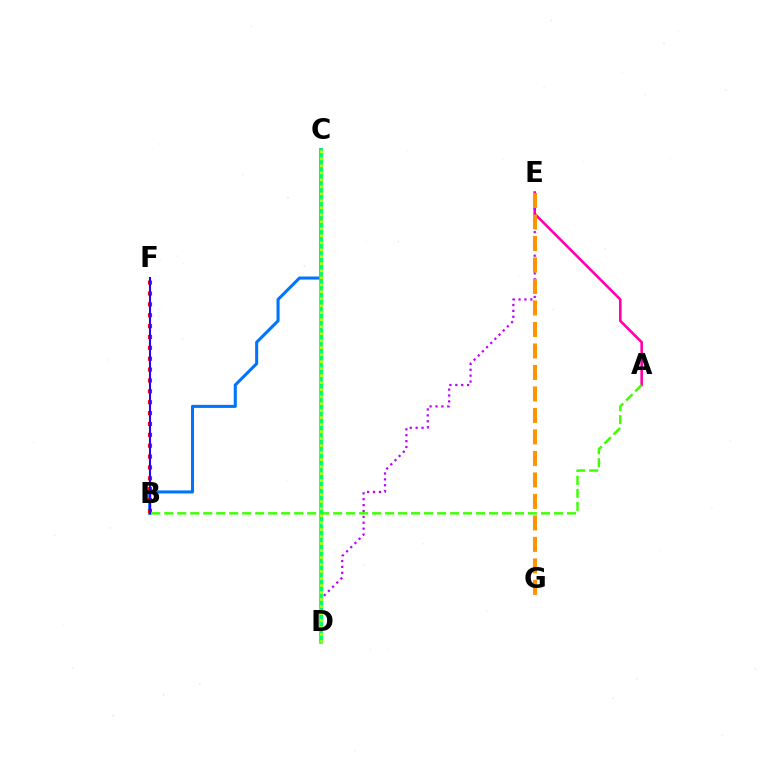{('A', 'E'): [{'color': '#ff00ac', 'line_style': 'solid', 'thickness': 1.87}], ('B', 'C'): [{'color': '#0074ff', 'line_style': 'solid', 'thickness': 2.2}], ('C', 'D'): [{'color': '#00fff6', 'line_style': 'dashed', 'thickness': 2.43}, {'color': '#00ff5c', 'line_style': 'solid', 'thickness': 2.59}, {'color': '#d1ff00', 'line_style': 'dotted', 'thickness': 1.9}], ('B', 'F'): [{'color': '#ff0000', 'line_style': 'dotted', 'thickness': 2.95}, {'color': '#2500ff', 'line_style': 'solid', 'thickness': 1.5}], ('D', 'E'): [{'color': '#b900ff', 'line_style': 'dotted', 'thickness': 1.6}], ('A', 'B'): [{'color': '#3dff00', 'line_style': 'dashed', 'thickness': 1.76}], ('E', 'G'): [{'color': '#ff9400', 'line_style': 'dashed', 'thickness': 2.92}]}